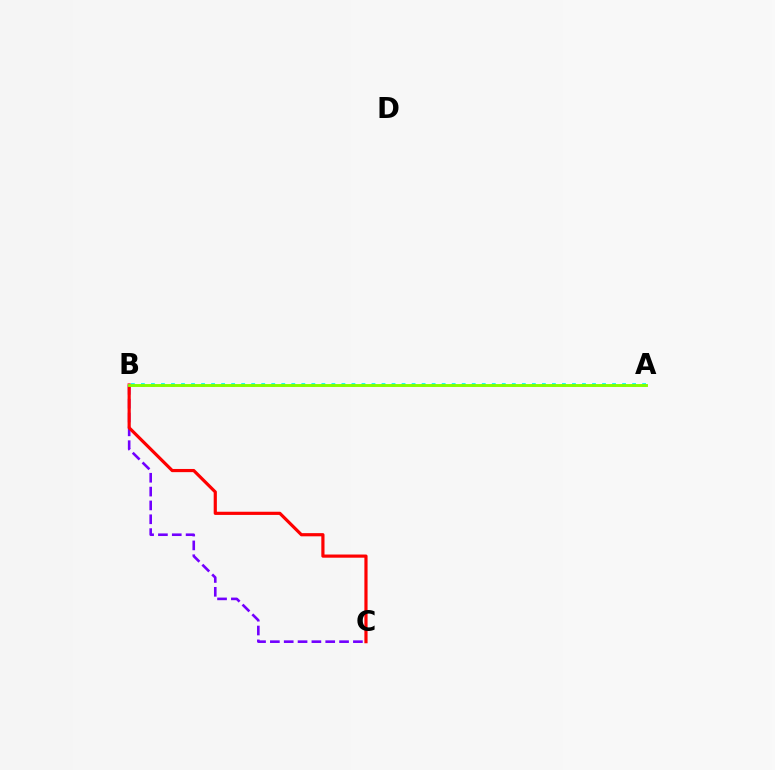{('A', 'B'): [{'color': '#00fff6', 'line_style': 'dotted', 'thickness': 2.72}, {'color': '#84ff00', 'line_style': 'solid', 'thickness': 2.09}], ('B', 'C'): [{'color': '#7200ff', 'line_style': 'dashed', 'thickness': 1.88}, {'color': '#ff0000', 'line_style': 'solid', 'thickness': 2.29}]}